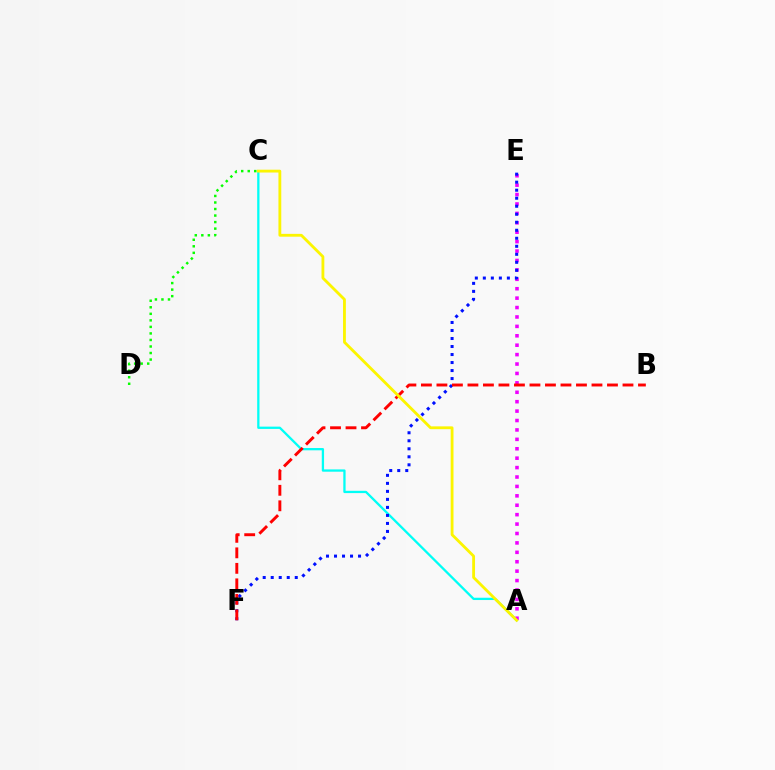{('A', 'C'): [{'color': '#00fff6', 'line_style': 'solid', 'thickness': 1.65}, {'color': '#fcf500', 'line_style': 'solid', 'thickness': 2.03}], ('A', 'E'): [{'color': '#ee00ff', 'line_style': 'dotted', 'thickness': 2.56}], ('E', 'F'): [{'color': '#0010ff', 'line_style': 'dotted', 'thickness': 2.18}], ('B', 'F'): [{'color': '#ff0000', 'line_style': 'dashed', 'thickness': 2.11}], ('C', 'D'): [{'color': '#08ff00', 'line_style': 'dotted', 'thickness': 1.78}]}